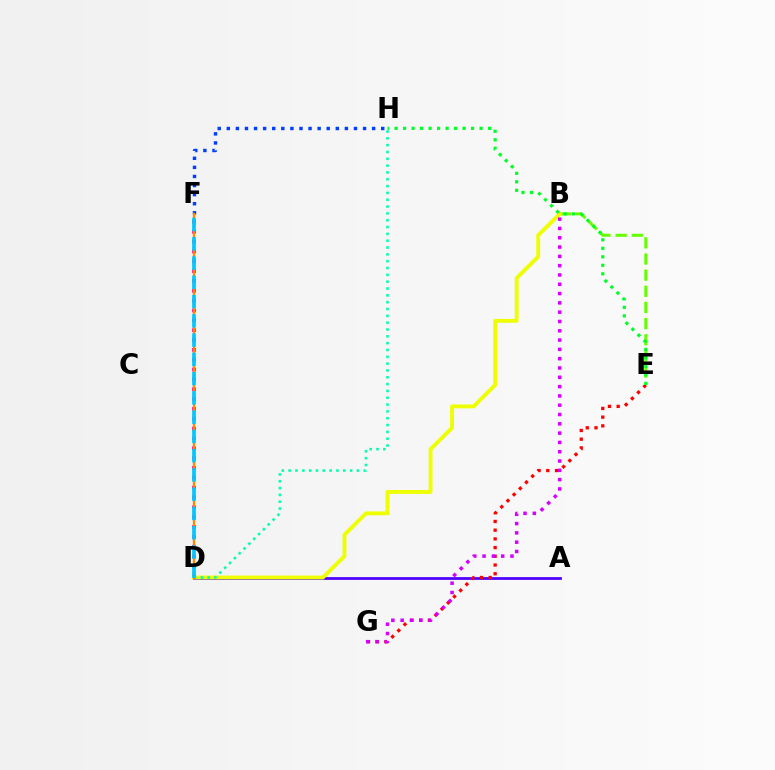{('A', 'D'): [{'color': '#4f00ff', 'line_style': 'solid', 'thickness': 1.98}], ('D', 'F'): [{'color': '#ff00a0', 'line_style': 'dotted', 'thickness': 2.67}, {'color': '#ff8800', 'line_style': 'solid', 'thickness': 1.68}, {'color': '#00c7ff', 'line_style': 'dashed', 'thickness': 2.62}], ('E', 'G'): [{'color': '#ff0000', 'line_style': 'dotted', 'thickness': 2.37}], ('F', 'H'): [{'color': '#003fff', 'line_style': 'dotted', 'thickness': 2.47}], ('B', 'E'): [{'color': '#66ff00', 'line_style': 'dashed', 'thickness': 2.19}], ('B', 'D'): [{'color': '#eeff00', 'line_style': 'solid', 'thickness': 2.77}], ('D', 'H'): [{'color': '#00ffaf', 'line_style': 'dotted', 'thickness': 1.85}], ('E', 'H'): [{'color': '#00ff27', 'line_style': 'dotted', 'thickness': 2.31}], ('B', 'G'): [{'color': '#d600ff', 'line_style': 'dotted', 'thickness': 2.53}]}